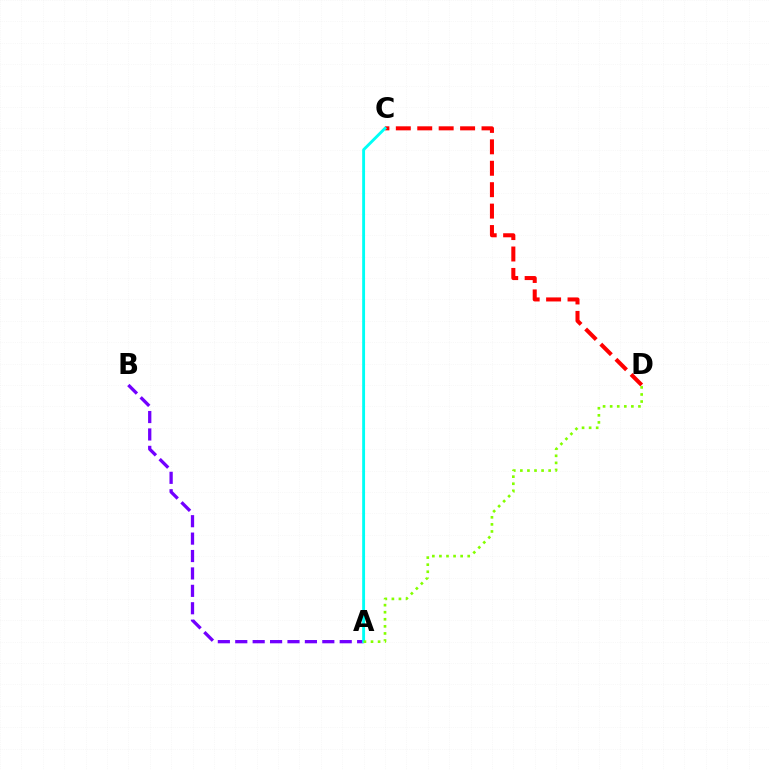{('C', 'D'): [{'color': '#ff0000', 'line_style': 'dashed', 'thickness': 2.91}], ('A', 'B'): [{'color': '#7200ff', 'line_style': 'dashed', 'thickness': 2.37}], ('A', 'C'): [{'color': '#00fff6', 'line_style': 'solid', 'thickness': 2.07}], ('A', 'D'): [{'color': '#84ff00', 'line_style': 'dotted', 'thickness': 1.92}]}